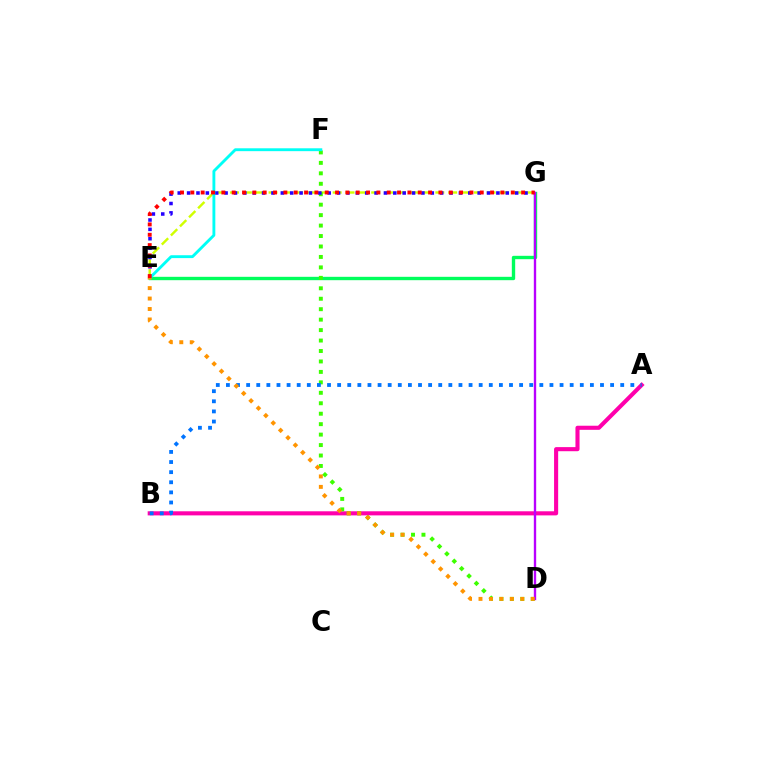{('E', 'G'): [{'color': '#d1ff00', 'line_style': 'dashed', 'thickness': 1.74}, {'color': '#00ff5c', 'line_style': 'solid', 'thickness': 2.42}, {'color': '#2500ff', 'line_style': 'dotted', 'thickness': 2.55}, {'color': '#ff0000', 'line_style': 'dotted', 'thickness': 2.81}], ('A', 'B'): [{'color': '#ff00ac', 'line_style': 'solid', 'thickness': 2.95}, {'color': '#0074ff', 'line_style': 'dotted', 'thickness': 2.75}], ('D', 'F'): [{'color': '#3dff00', 'line_style': 'dotted', 'thickness': 2.84}], ('E', 'F'): [{'color': '#00fff6', 'line_style': 'solid', 'thickness': 2.07}], ('D', 'G'): [{'color': '#b900ff', 'line_style': 'solid', 'thickness': 1.7}], ('D', 'E'): [{'color': '#ff9400', 'line_style': 'dotted', 'thickness': 2.84}]}